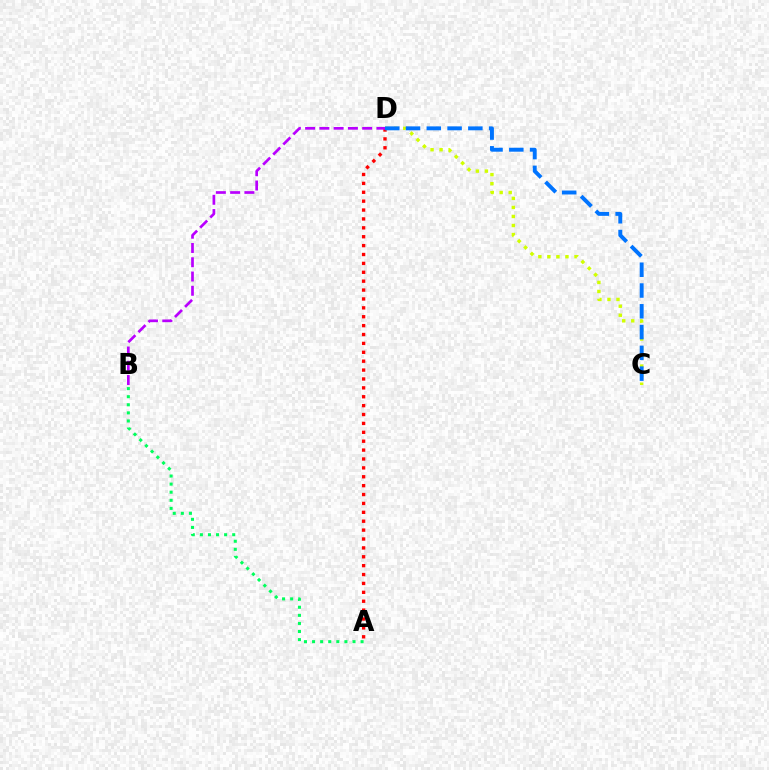{('C', 'D'): [{'color': '#d1ff00', 'line_style': 'dotted', 'thickness': 2.45}, {'color': '#0074ff', 'line_style': 'dashed', 'thickness': 2.82}], ('A', 'D'): [{'color': '#ff0000', 'line_style': 'dotted', 'thickness': 2.42}], ('A', 'B'): [{'color': '#00ff5c', 'line_style': 'dotted', 'thickness': 2.2}], ('B', 'D'): [{'color': '#b900ff', 'line_style': 'dashed', 'thickness': 1.94}]}